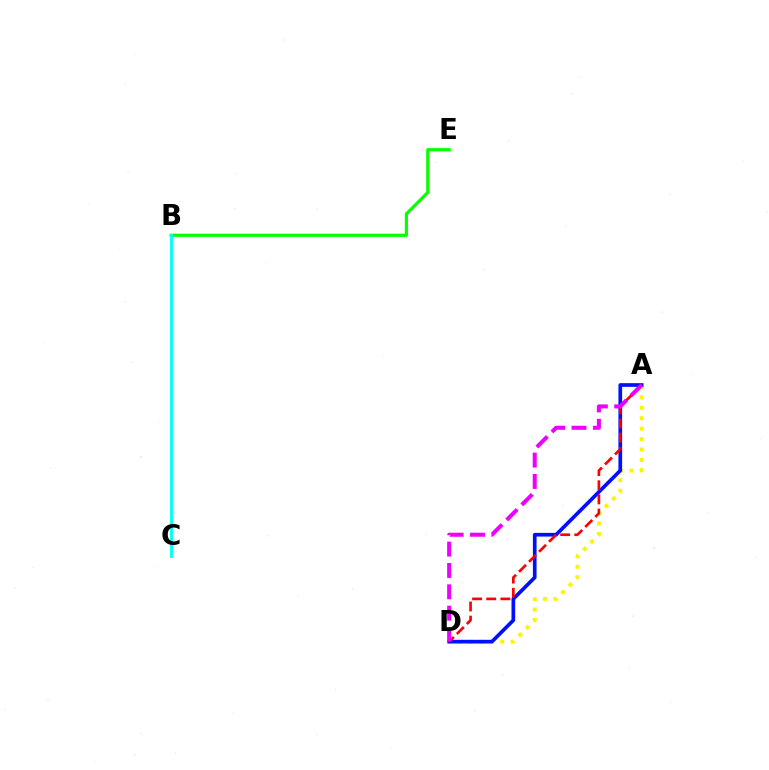{('A', 'D'): [{'color': '#fcf500', 'line_style': 'dotted', 'thickness': 2.83}, {'color': '#0010ff', 'line_style': 'solid', 'thickness': 2.65}, {'color': '#ff0000', 'line_style': 'dashed', 'thickness': 1.92}, {'color': '#ee00ff', 'line_style': 'dashed', 'thickness': 2.9}], ('B', 'E'): [{'color': '#08ff00', 'line_style': 'solid', 'thickness': 2.29}], ('B', 'C'): [{'color': '#00fff6', 'line_style': 'solid', 'thickness': 2.04}]}